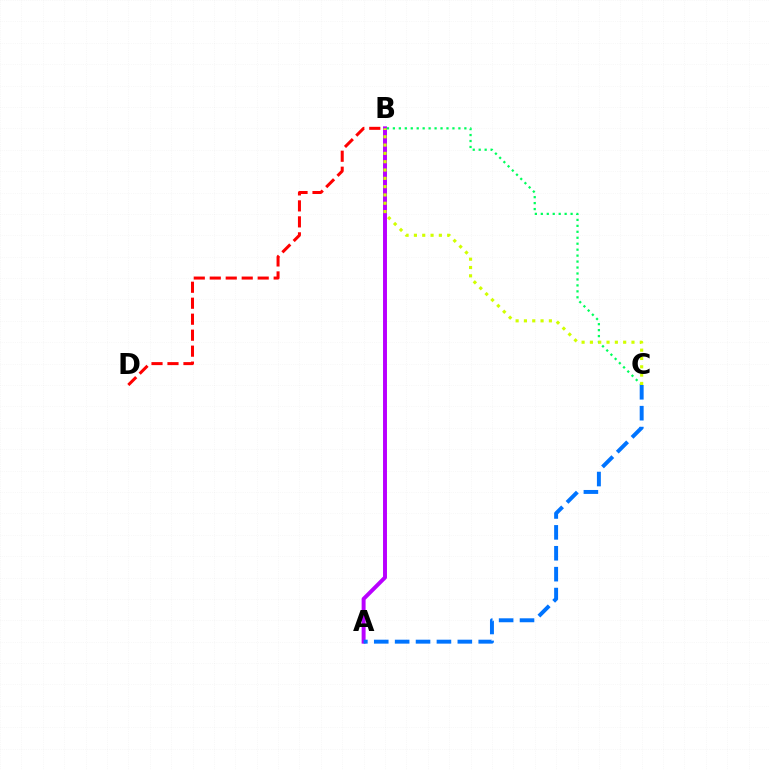{('A', 'B'): [{'color': '#b900ff', 'line_style': 'solid', 'thickness': 2.84}], ('B', 'C'): [{'color': '#00ff5c', 'line_style': 'dotted', 'thickness': 1.62}, {'color': '#d1ff00', 'line_style': 'dotted', 'thickness': 2.26}], ('B', 'D'): [{'color': '#ff0000', 'line_style': 'dashed', 'thickness': 2.17}], ('A', 'C'): [{'color': '#0074ff', 'line_style': 'dashed', 'thickness': 2.84}]}